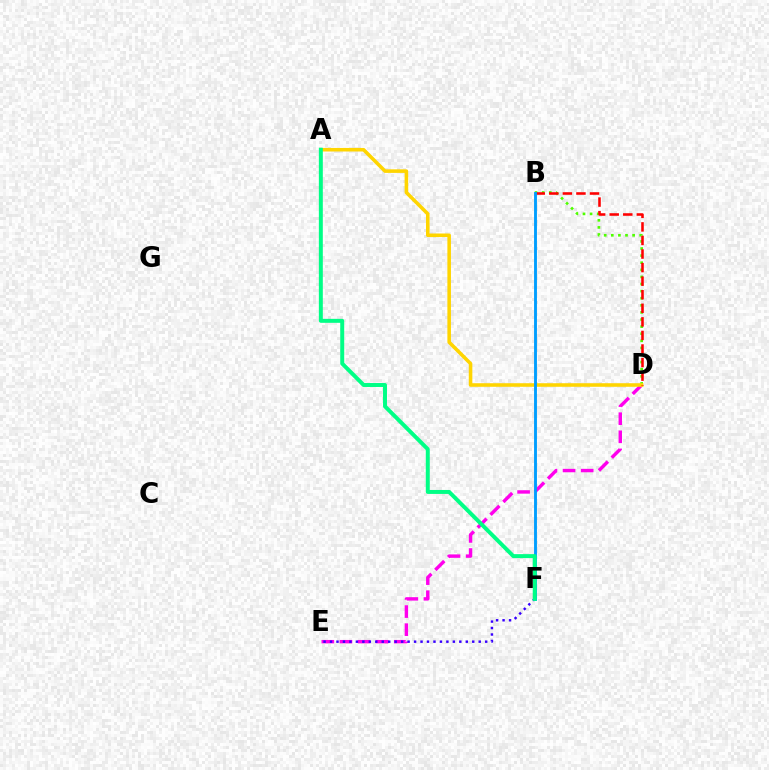{('B', 'D'): [{'color': '#4fff00', 'line_style': 'dotted', 'thickness': 1.93}, {'color': '#ff0000', 'line_style': 'dashed', 'thickness': 1.84}], ('D', 'E'): [{'color': '#ff00ed', 'line_style': 'dashed', 'thickness': 2.46}], ('A', 'D'): [{'color': '#ffd500', 'line_style': 'solid', 'thickness': 2.57}], ('E', 'F'): [{'color': '#3700ff', 'line_style': 'dotted', 'thickness': 1.76}], ('B', 'F'): [{'color': '#009eff', 'line_style': 'solid', 'thickness': 2.08}], ('A', 'F'): [{'color': '#00ff86', 'line_style': 'solid', 'thickness': 2.85}]}